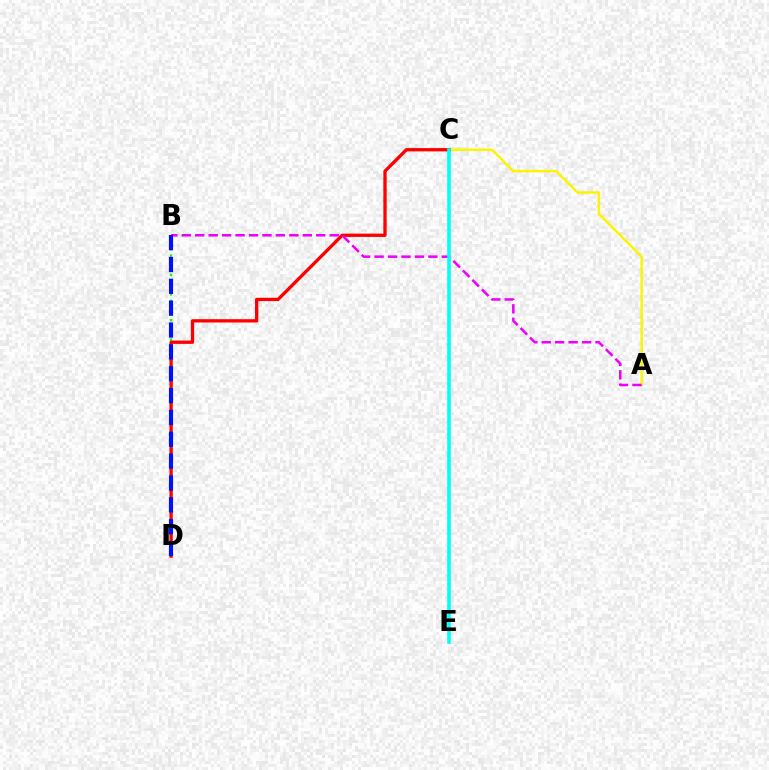{('A', 'C'): [{'color': '#fcf500', 'line_style': 'solid', 'thickness': 1.78}], ('B', 'D'): [{'color': '#08ff00', 'line_style': 'dotted', 'thickness': 1.76}, {'color': '#0010ff', 'line_style': 'dashed', 'thickness': 2.97}], ('C', 'D'): [{'color': '#ff0000', 'line_style': 'solid', 'thickness': 2.38}], ('A', 'B'): [{'color': '#ee00ff', 'line_style': 'dashed', 'thickness': 1.83}], ('C', 'E'): [{'color': '#00fff6', 'line_style': 'solid', 'thickness': 2.6}]}